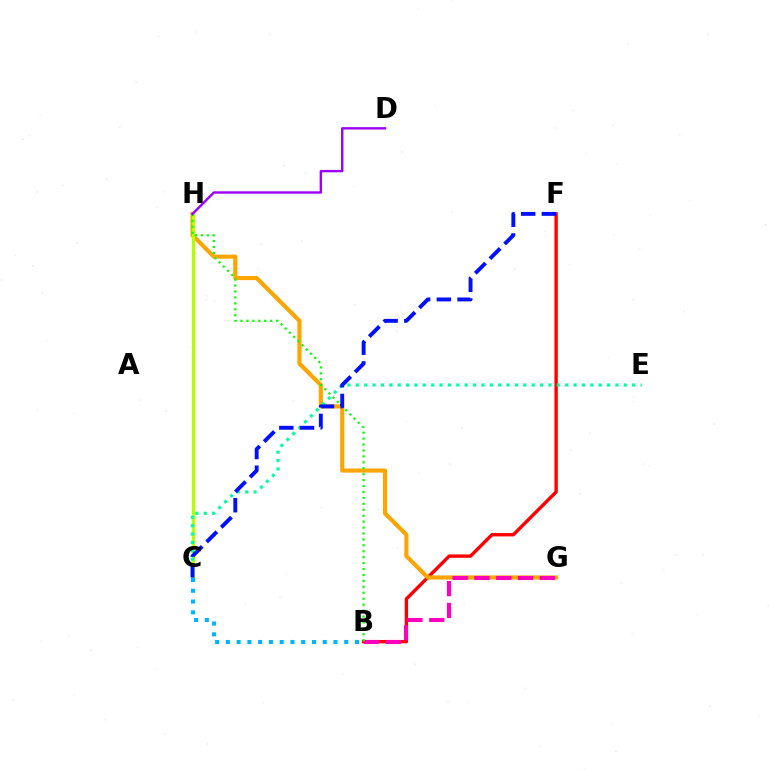{('B', 'F'): [{'color': '#ff0000', 'line_style': 'solid', 'thickness': 2.43}], ('G', 'H'): [{'color': '#ffa500', 'line_style': 'solid', 'thickness': 2.97}], ('B', 'G'): [{'color': '#ff00bd', 'line_style': 'dashed', 'thickness': 2.96}], ('C', 'H'): [{'color': '#b3ff00', 'line_style': 'solid', 'thickness': 2.29}], ('B', 'H'): [{'color': '#08ff00', 'line_style': 'dotted', 'thickness': 1.61}], ('D', 'H'): [{'color': '#9b00ff', 'line_style': 'solid', 'thickness': 1.72}], ('C', 'E'): [{'color': '#00ff9d', 'line_style': 'dotted', 'thickness': 2.28}], ('B', 'C'): [{'color': '#00b5ff', 'line_style': 'dotted', 'thickness': 2.92}], ('C', 'F'): [{'color': '#0010ff', 'line_style': 'dashed', 'thickness': 2.81}]}